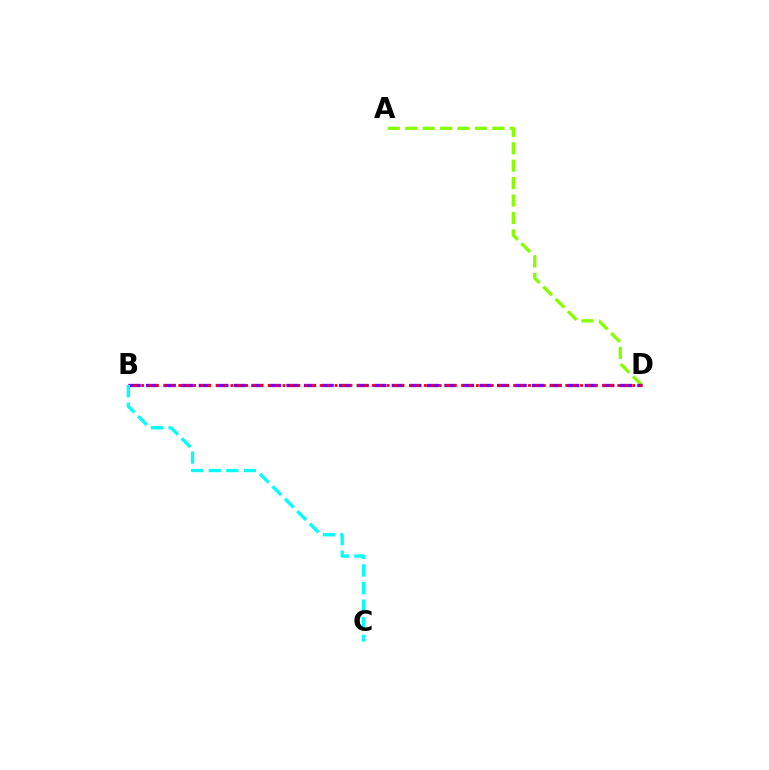{('A', 'D'): [{'color': '#84ff00', 'line_style': 'dashed', 'thickness': 2.37}], ('B', 'D'): [{'color': '#7200ff', 'line_style': 'dashed', 'thickness': 2.38}, {'color': '#ff0000', 'line_style': 'dotted', 'thickness': 2.02}], ('B', 'C'): [{'color': '#00fff6', 'line_style': 'dashed', 'thickness': 2.39}]}